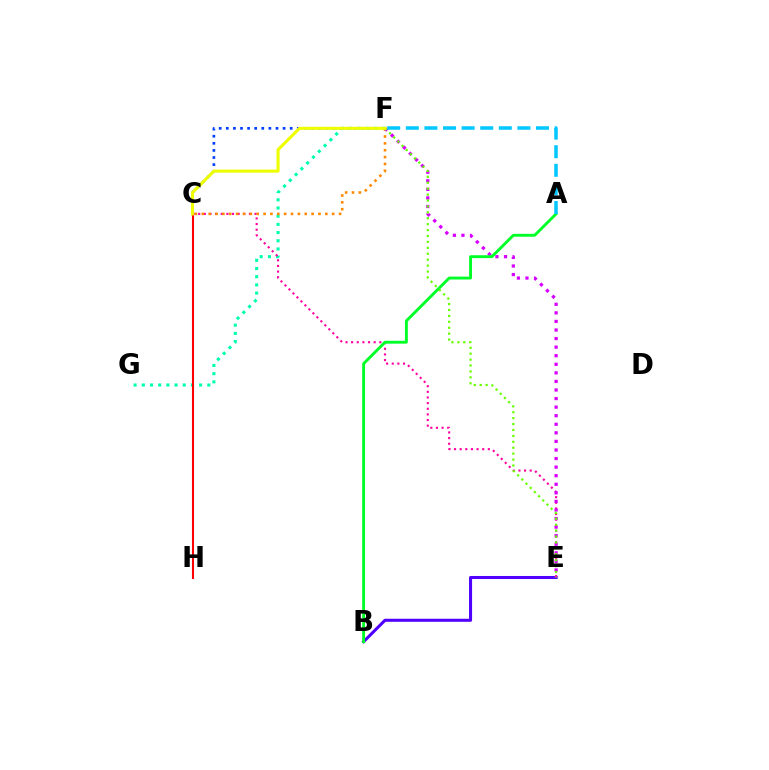{('C', 'F'): [{'color': '#003fff', 'line_style': 'dotted', 'thickness': 1.93}, {'color': '#ff8800', 'line_style': 'dotted', 'thickness': 1.86}, {'color': '#eeff00', 'line_style': 'solid', 'thickness': 2.21}], ('F', 'G'): [{'color': '#00ffaf', 'line_style': 'dotted', 'thickness': 2.23}], ('B', 'E'): [{'color': '#4f00ff', 'line_style': 'solid', 'thickness': 2.19}], ('C', 'E'): [{'color': '#ff00a0', 'line_style': 'dotted', 'thickness': 1.53}], ('E', 'F'): [{'color': '#d600ff', 'line_style': 'dotted', 'thickness': 2.33}, {'color': '#66ff00', 'line_style': 'dotted', 'thickness': 1.61}], ('A', 'B'): [{'color': '#00ff27', 'line_style': 'solid', 'thickness': 2.08}], ('C', 'H'): [{'color': '#ff0000', 'line_style': 'solid', 'thickness': 1.5}], ('A', 'F'): [{'color': '#00c7ff', 'line_style': 'dashed', 'thickness': 2.53}]}